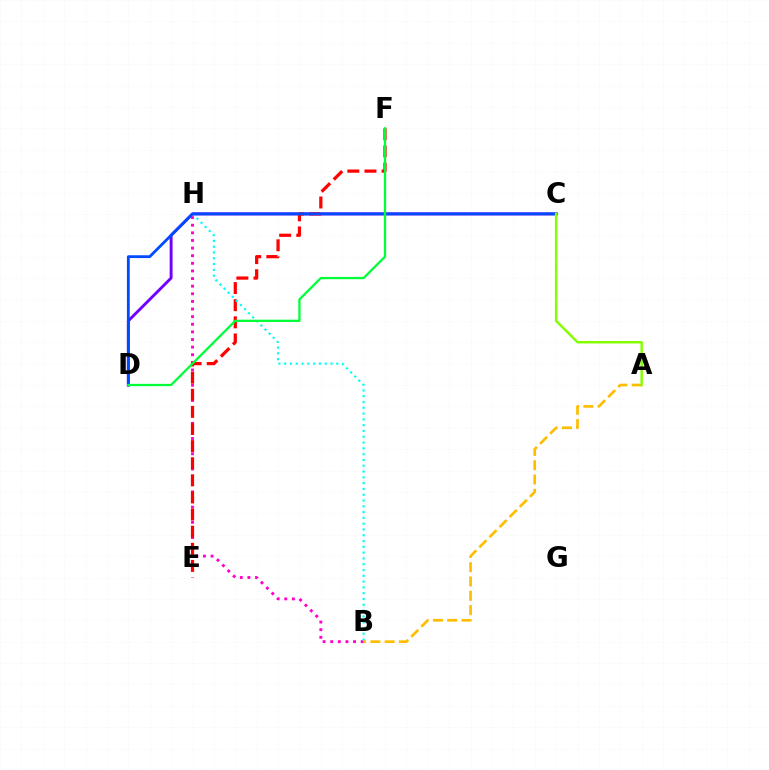{('C', 'D'): [{'color': '#7200ff', 'line_style': 'solid', 'thickness': 2.09}, {'color': '#004bff', 'line_style': 'solid', 'thickness': 2.03}], ('B', 'H'): [{'color': '#ff00cf', 'line_style': 'dotted', 'thickness': 2.07}, {'color': '#00fff6', 'line_style': 'dotted', 'thickness': 1.57}], ('E', 'F'): [{'color': '#ff0000', 'line_style': 'dashed', 'thickness': 2.33}], ('A', 'B'): [{'color': '#ffbd00', 'line_style': 'dashed', 'thickness': 1.94}], ('A', 'C'): [{'color': '#84ff00', 'line_style': 'solid', 'thickness': 1.77}], ('D', 'F'): [{'color': '#00ff39', 'line_style': 'solid', 'thickness': 1.65}]}